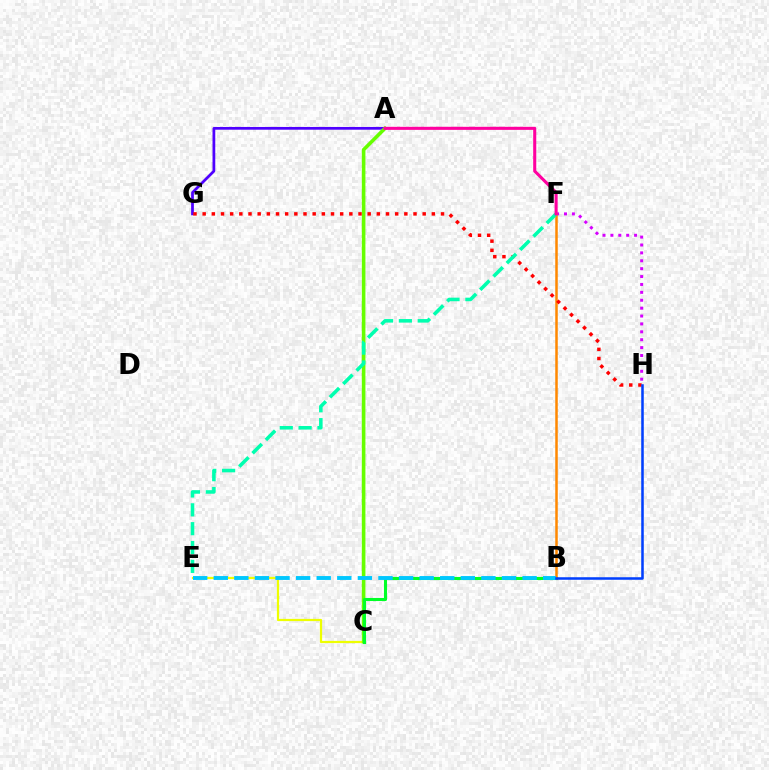{('A', 'G'): [{'color': '#4f00ff', 'line_style': 'solid', 'thickness': 1.98}], ('C', 'E'): [{'color': '#eeff00', 'line_style': 'solid', 'thickness': 1.6}], ('A', 'C'): [{'color': '#66ff00', 'line_style': 'solid', 'thickness': 2.59}], ('F', 'H'): [{'color': '#d600ff', 'line_style': 'dotted', 'thickness': 2.14}], ('B', 'C'): [{'color': '#00ff27', 'line_style': 'solid', 'thickness': 2.22}], ('B', 'F'): [{'color': '#ff8800', 'line_style': 'solid', 'thickness': 1.81}], ('G', 'H'): [{'color': '#ff0000', 'line_style': 'dotted', 'thickness': 2.49}], ('E', 'F'): [{'color': '#00ffaf', 'line_style': 'dashed', 'thickness': 2.56}], ('A', 'F'): [{'color': '#ff00a0', 'line_style': 'solid', 'thickness': 2.21}], ('B', 'E'): [{'color': '#00c7ff', 'line_style': 'dashed', 'thickness': 2.8}], ('B', 'H'): [{'color': '#003fff', 'line_style': 'solid', 'thickness': 1.82}]}